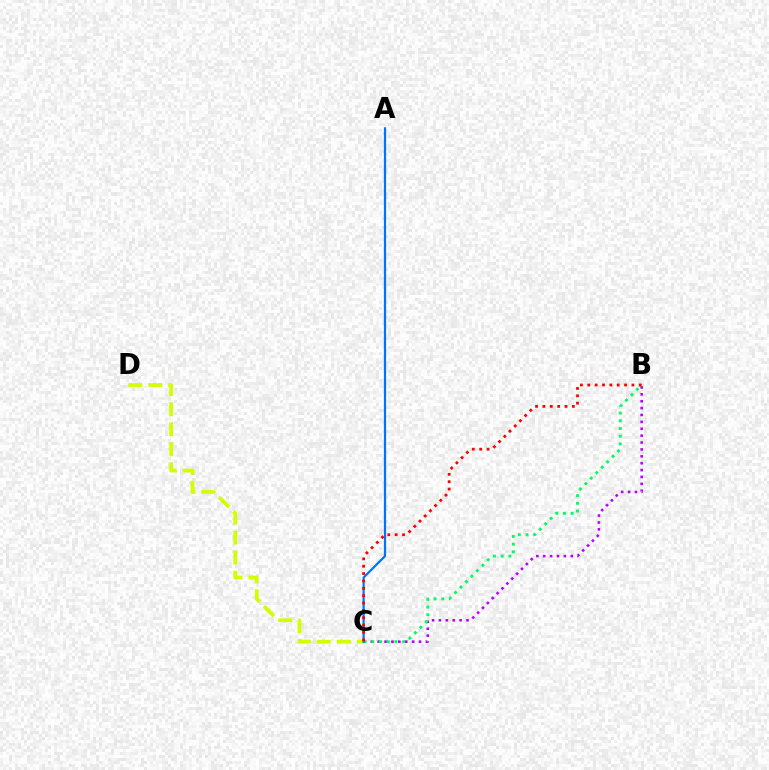{('C', 'D'): [{'color': '#d1ff00', 'line_style': 'dashed', 'thickness': 2.72}], ('B', 'C'): [{'color': '#b900ff', 'line_style': 'dotted', 'thickness': 1.87}, {'color': '#00ff5c', 'line_style': 'dotted', 'thickness': 2.09}, {'color': '#ff0000', 'line_style': 'dotted', 'thickness': 2.0}], ('A', 'C'): [{'color': '#0074ff', 'line_style': 'solid', 'thickness': 1.59}]}